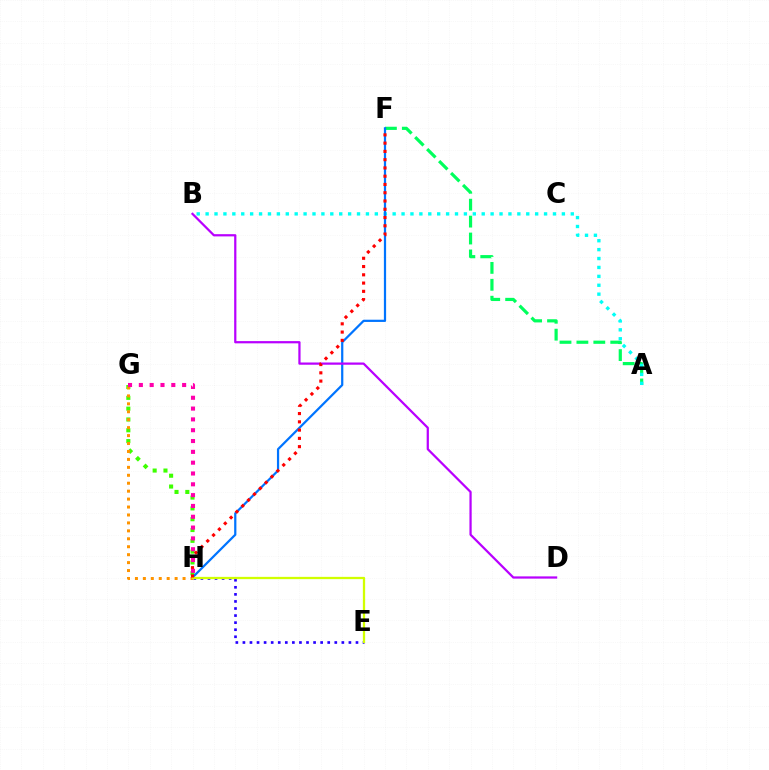{('A', 'F'): [{'color': '#00ff5c', 'line_style': 'dashed', 'thickness': 2.3}], ('E', 'H'): [{'color': '#2500ff', 'line_style': 'dotted', 'thickness': 1.92}, {'color': '#d1ff00', 'line_style': 'solid', 'thickness': 1.64}], ('G', 'H'): [{'color': '#3dff00', 'line_style': 'dotted', 'thickness': 2.94}, {'color': '#ff9400', 'line_style': 'dotted', 'thickness': 2.16}, {'color': '#ff00ac', 'line_style': 'dotted', 'thickness': 2.94}], ('A', 'B'): [{'color': '#00fff6', 'line_style': 'dotted', 'thickness': 2.42}], ('F', 'H'): [{'color': '#0074ff', 'line_style': 'solid', 'thickness': 1.6}, {'color': '#ff0000', 'line_style': 'dotted', 'thickness': 2.25}], ('B', 'D'): [{'color': '#b900ff', 'line_style': 'solid', 'thickness': 1.61}]}